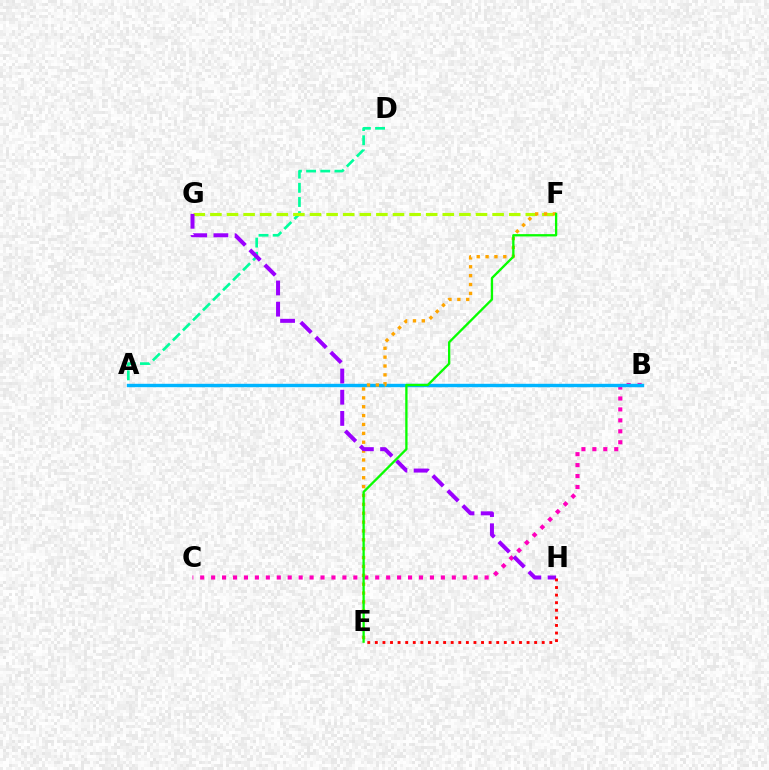{('B', 'C'): [{'color': '#ff00bd', 'line_style': 'dotted', 'thickness': 2.97}], ('A', 'D'): [{'color': '#00ff9d', 'line_style': 'dashed', 'thickness': 1.93}], ('A', 'B'): [{'color': '#0010ff', 'line_style': 'dotted', 'thickness': 2.01}, {'color': '#00b5ff', 'line_style': 'solid', 'thickness': 2.45}], ('F', 'G'): [{'color': '#b3ff00', 'line_style': 'dashed', 'thickness': 2.26}], ('E', 'F'): [{'color': '#ffa500', 'line_style': 'dotted', 'thickness': 2.41}, {'color': '#08ff00', 'line_style': 'solid', 'thickness': 1.66}], ('G', 'H'): [{'color': '#9b00ff', 'line_style': 'dashed', 'thickness': 2.88}], ('E', 'H'): [{'color': '#ff0000', 'line_style': 'dotted', 'thickness': 2.06}]}